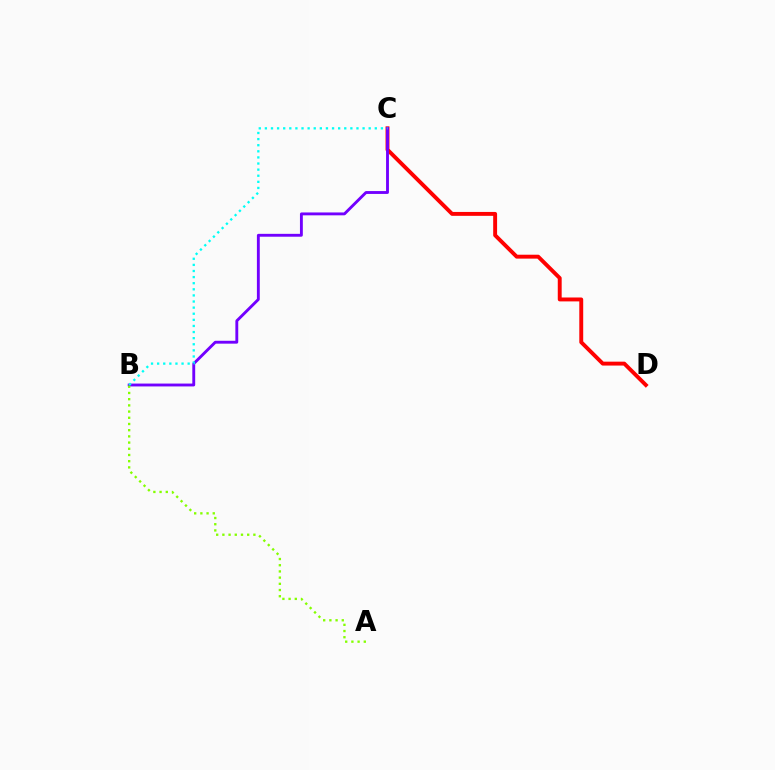{('C', 'D'): [{'color': '#ff0000', 'line_style': 'solid', 'thickness': 2.81}], ('B', 'C'): [{'color': '#7200ff', 'line_style': 'solid', 'thickness': 2.07}, {'color': '#00fff6', 'line_style': 'dotted', 'thickness': 1.66}], ('A', 'B'): [{'color': '#84ff00', 'line_style': 'dotted', 'thickness': 1.68}]}